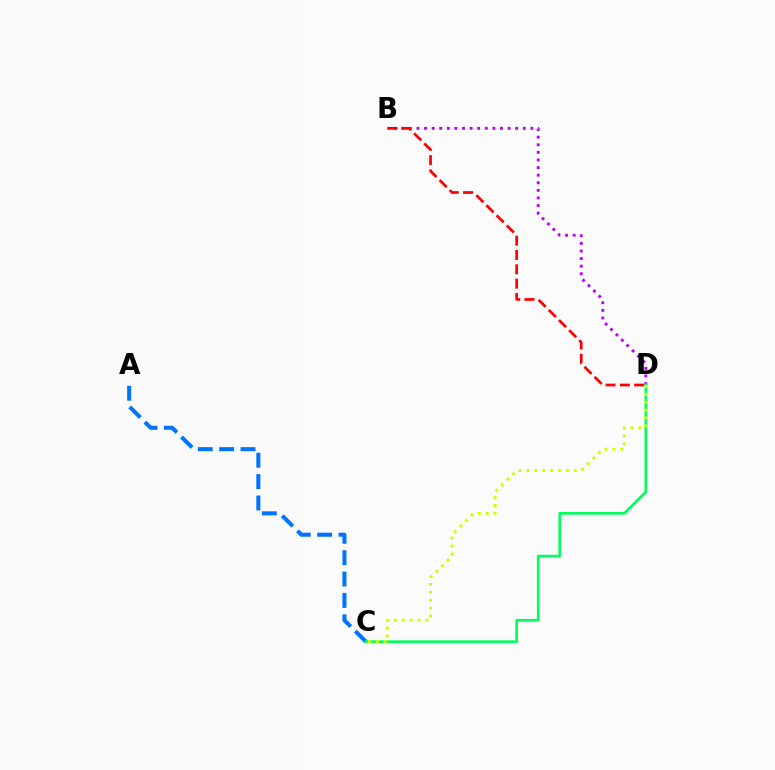{('A', 'C'): [{'color': '#0074ff', 'line_style': 'dashed', 'thickness': 2.9}], ('B', 'D'): [{'color': '#b900ff', 'line_style': 'dotted', 'thickness': 2.06}, {'color': '#ff0000', 'line_style': 'dashed', 'thickness': 1.95}], ('C', 'D'): [{'color': '#00ff5c', 'line_style': 'solid', 'thickness': 1.9}, {'color': '#d1ff00', 'line_style': 'dotted', 'thickness': 2.14}]}